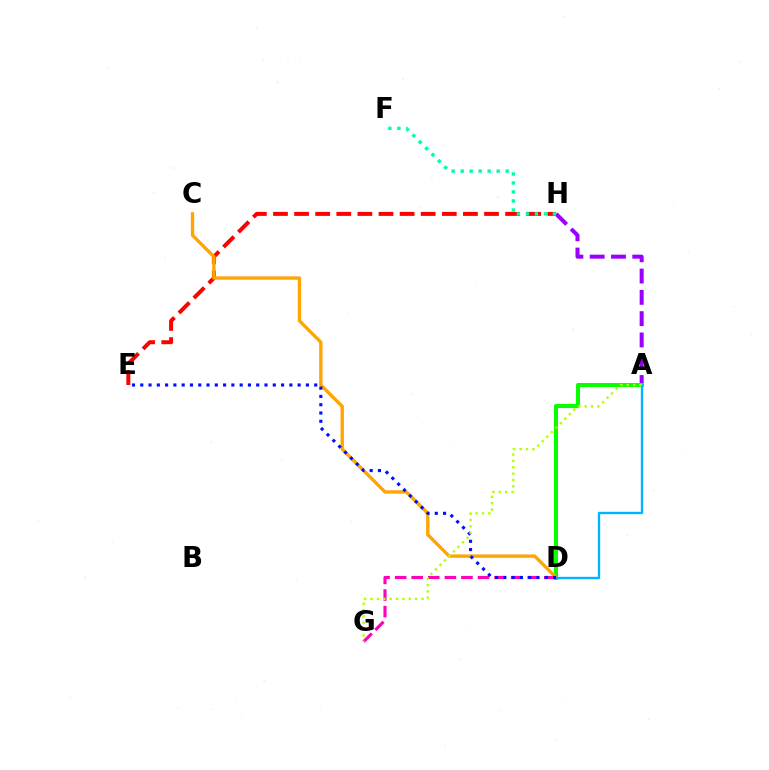{('A', 'H'): [{'color': '#9b00ff', 'line_style': 'dashed', 'thickness': 2.89}], ('A', 'D'): [{'color': '#08ff00', 'line_style': 'solid', 'thickness': 2.92}, {'color': '#00b5ff', 'line_style': 'solid', 'thickness': 1.7}], ('E', 'H'): [{'color': '#ff0000', 'line_style': 'dashed', 'thickness': 2.87}], ('D', 'G'): [{'color': '#ff00bd', 'line_style': 'dashed', 'thickness': 2.25}], ('F', 'H'): [{'color': '#00ff9d', 'line_style': 'dotted', 'thickness': 2.45}], ('C', 'D'): [{'color': '#ffa500', 'line_style': 'solid', 'thickness': 2.42}], ('D', 'E'): [{'color': '#0010ff', 'line_style': 'dotted', 'thickness': 2.25}], ('A', 'G'): [{'color': '#b3ff00', 'line_style': 'dotted', 'thickness': 1.73}]}